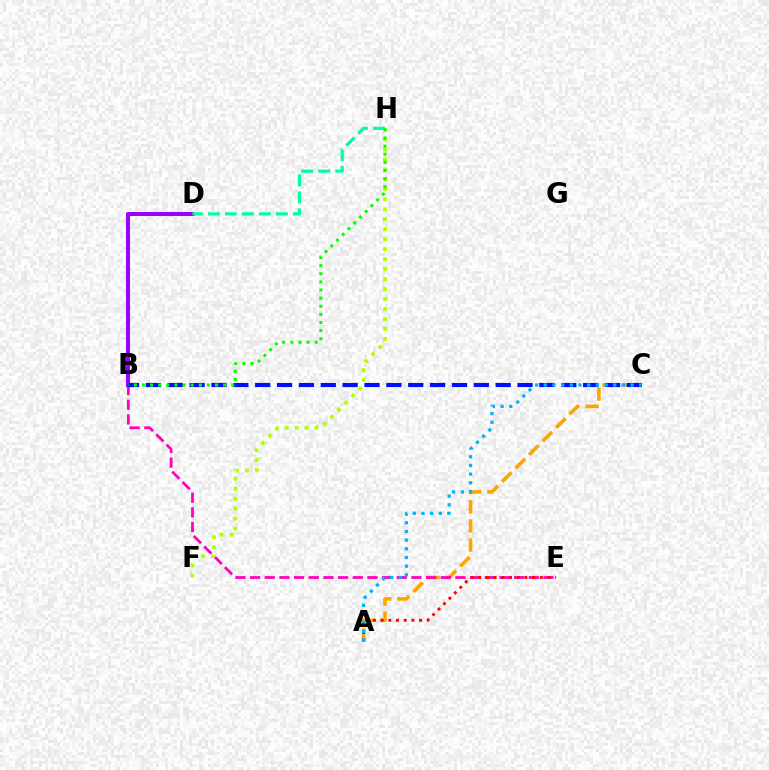{('A', 'C'): [{'color': '#ffa500', 'line_style': 'dashed', 'thickness': 2.59}, {'color': '#00b5ff', 'line_style': 'dotted', 'thickness': 2.36}], ('B', 'E'): [{'color': '#ff00bd', 'line_style': 'dashed', 'thickness': 1.99}], ('A', 'E'): [{'color': '#ff0000', 'line_style': 'dotted', 'thickness': 2.09}], ('B', 'D'): [{'color': '#9b00ff', 'line_style': 'solid', 'thickness': 2.92}], ('F', 'H'): [{'color': '#b3ff00', 'line_style': 'dotted', 'thickness': 2.71}], ('B', 'C'): [{'color': '#0010ff', 'line_style': 'dashed', 'thickness': 2.97}], ('D', 'H'): [{'color': '#00ff9d', 'line_style': 'dashed', 'thickness': 2.31}], ('B', 'H'): [{'color': '#08ff00', 'line_style': 'dotted', 'thickness': 2.21}]}